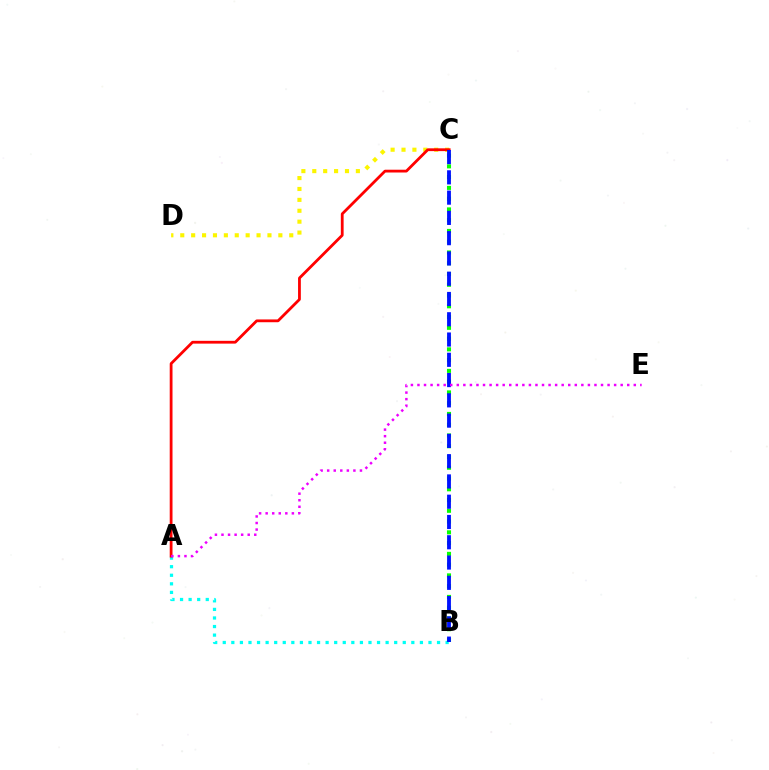{('C', 'D'): [{'color': '#fcf500', 'line_style': 'dotted', 'thickness': 2.96}], ('A', 'B'): [{'color': '#00fff6', 'line_style': 'dotted', 'thickness': 2.33}], ('A', 'C'): [{'color': '#ff0000', 'line_style': 'solid', 'thickness': 2.01}], ('B', 'C'): [{'color': '#08ff00', 'line_style': 'dotted', 'thickness': 2.92}, {'color': '#0010ff', 'line_style': 'dashed', 'thickness': 2.75}], ('A', 'E'): [{'color': '#ee00ff', 'line_style': 'dotted', 'thickness': 1.78}]}